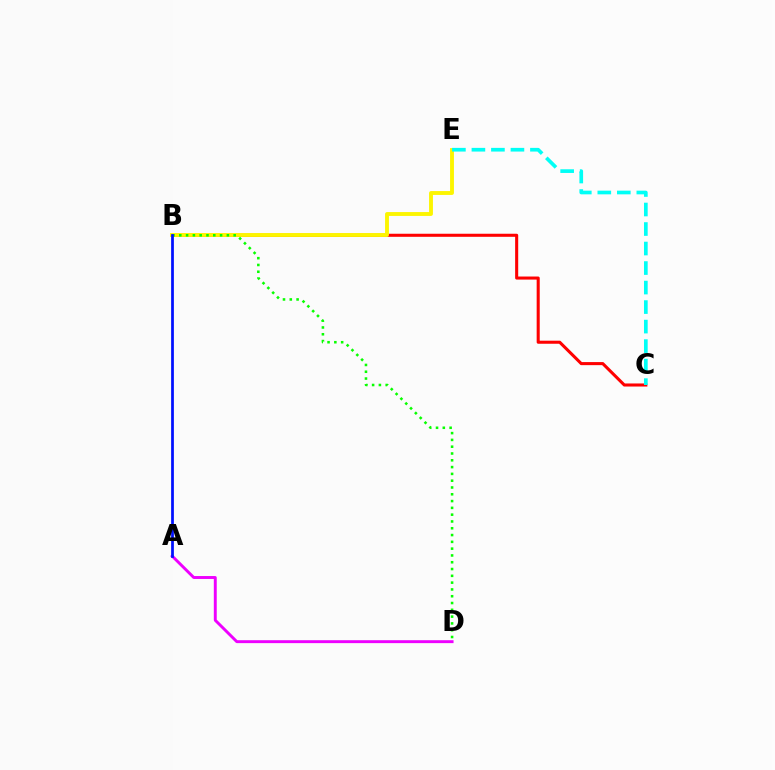{('B', 'C'): [{'color': '#ff0000', 'line_style': 'solid', 'thickness': 2.21}], ('B', 'E'): [{'color': '#fcf500', 'line_style': 'solid', 'thickness': 2.79}], ('A', 'D'): [{'color': '#ee00ff', 'line_style': 'solid', 'thickness': 2.1}], ('B', 'D'): [{'color': '#08ff00', 'line_style': 'dotted', 'thickness': 1.85}], ('C', 'E'): [{'color': '#00fff6', 'line_style': 'dashed', 'thickness': 2.65}], ('A', 'B'): [{'color': '#0010ff', 'line_style': 'solid', 'thickness': 1.98}]}